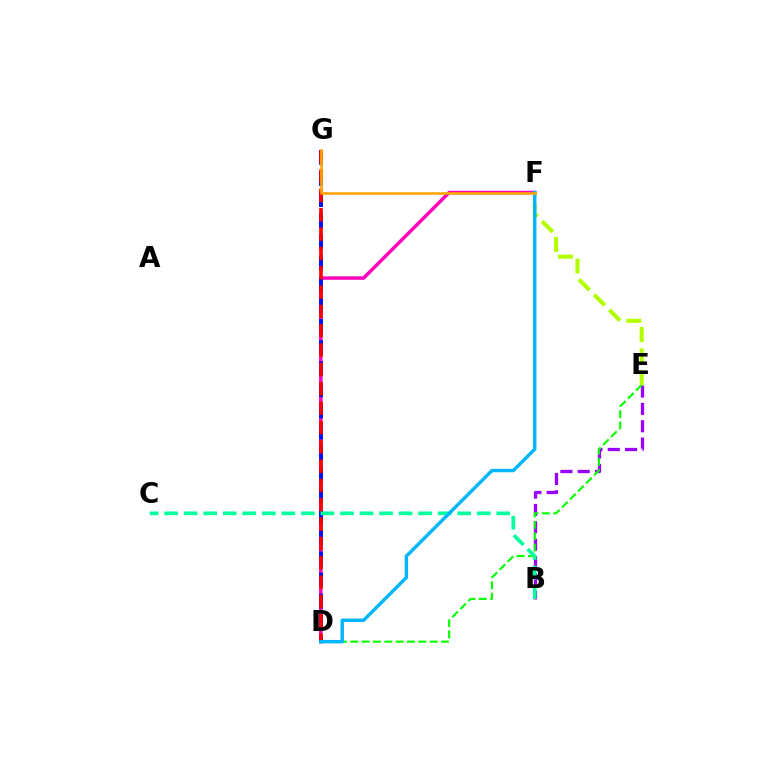{('D', 'F'): [{'color': '#ff00bd', 'line_style': 'solid', 'thickness': 2.51}, {'color': '#00b5ff', 'line_style': 'solid', 'thickness': 2.46}], ('B', 'E'): [{'color': '#9b00ff', 'line_style': 'dashed', 'thickness': 2.36}], ('D', 'E'): [{'color': '#08ff00', 'line_style': 'dashed', 'thickness': 1.54}], ('D', 'G'): [{'color': '#0010ff', 'line_style': 'dashed', 'thickness': 2.87}, {'color': '#ff0000', 'line_style': 'dashed', 'thickness': 2.63}], ('E', 'F'): [{'color': '#b3ff00', 'line_style': 'dashed', 'thickness': 2.92}], ('B', 'C'): [{'color': '#00ff9d', 'line_style': 'dashed', 'thickness': 2.65}], ('F', 'G'): [{'color': '#ffa500', 'line_style': 'solid', 'thickness': 1.91}]}